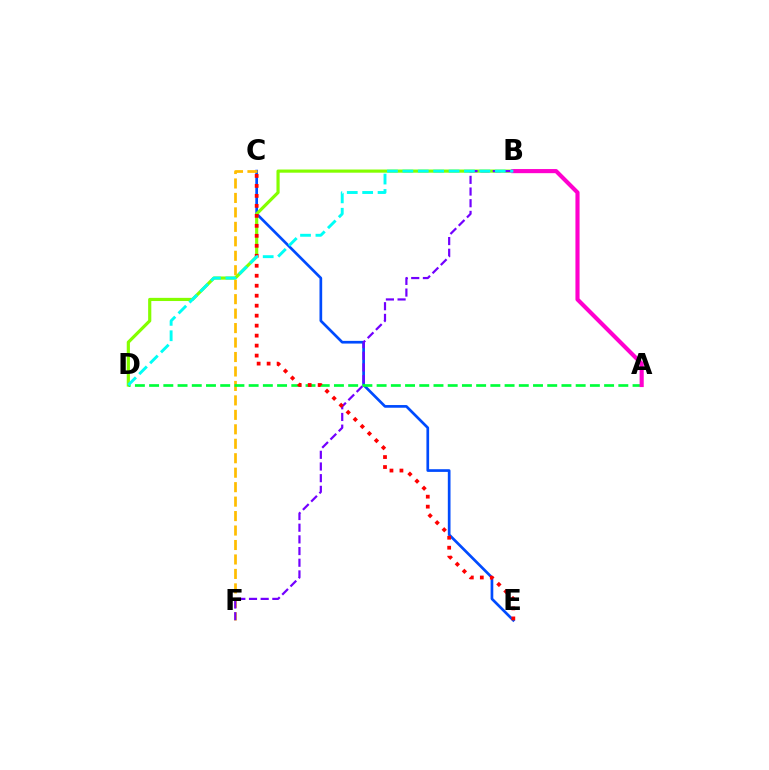{('C', 'E'): [{'color': '#004bff', 'line_style': 'solid', 'thickness': 1.94}, {'color': '#ff0000', 'line_style': 'dotted', 'thickness': 2.71}], ('C', 'F'): [{'color': '#ffbd00', 'line_style': 'dashed', 'thickness': 1.96}], ('B', 'D'): [{'color': '#84ff00', 'line_style': 'solid', 'thickness': 2.28}, {'color': '#00fff6', 'line_style': 'dashed', 'thickness': 2.09}], ('A', 'D'): [{'color': '#00ff39', 'line_style': 'dashed', 'thickness': 1.93}], ('B', 'F'): [{'color': '#7200ff', 'line_style': 'dashed', 'thickness': 1.59}], ('A', 'B'): [{'color': '#ff00cf', 'line_style': 'solid', 'thickness': 2.97}]}